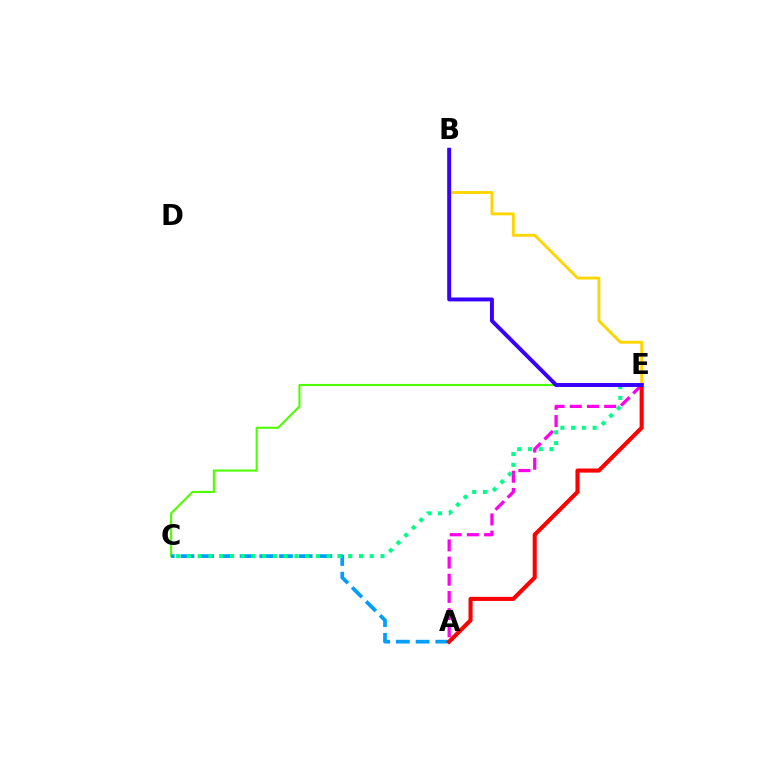{('C', 'E'): [{'color': '#4fff00', 'line_style': 'solid', 'thickness': 1.52}, {'color': '#00ff86', 'line_style': 'dotted', 'thickness': 2.92}], ('A', 'C'): [{'color': '#009eff', 'line_style': 'dashed', 'thickness': 2.68}], ('A', 'E'): [{'color': '#ff00ed', 'line_style': 'dashed', 'thickness': 2.33}, {'color': '#ff0000', 'line_style': 'solid', 'thickness': 2.95}], ('B', 'E'): [{'color': '#ffd500', 'line_style': 'solid', 'thickness': 2.08}, {'color': '#3700ff', 'line_style': 'solid', 'thickness': 2.83}]}